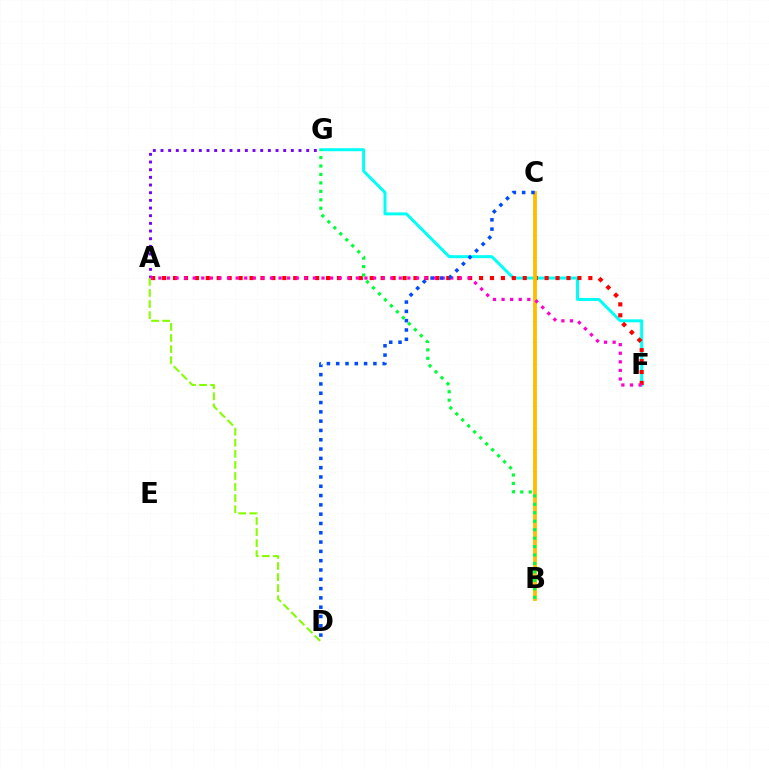{('F', 'G'): [{'color': '#00fff6', 'line_style': 'solid', 'thickness': 2.15}], ('A', 'F'): [{'color': '#ff0000', 'line_style': 'dotted', 'thickness': 2.97}, {'color': '#ff00cf', 'line_style': 'dotted', 'thickness': 2.33}], ('A', 'G'): [{'color': '#7200ff', 'line_style': 'dotted', 'thickness': 2.08}], ('B', 'C'): [{'color': '#ffbd00', 'line_style': 'solid', 'thickness': 2.75}], ('A', 'D'): [{'color': '#84ff00', 'line_style': 'dashed', 'thickness': 1.5}], ('B', 'G'): [{'color': '#00ff39', 'line_style': 'dotted', 'thickness': 2.3}], ('C', 'D'): [{'color': '#004bff', 'line_style': 'dotted', 'thickness': 2.53}]}